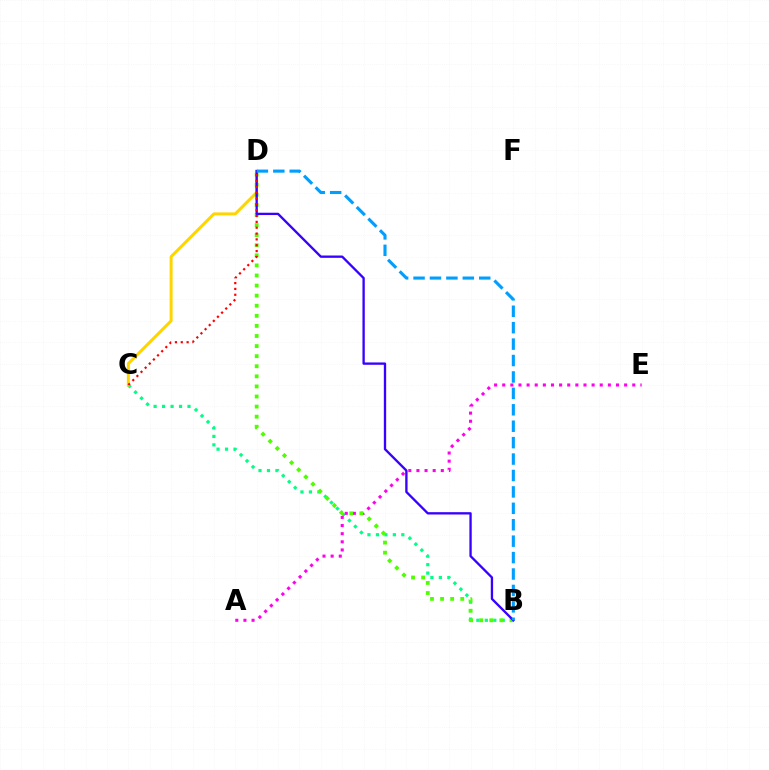{('B', 'C'): [{'color': '#00ff86', 'line_style': 'dotted', 'thickness': 2.3}], ('C', 'D'): [{'color': '#ffd500', 'line_style': 'solid', 'thickness': 2.16}, {'color': '#ff0000', 'line_style': 'dotted', 'thickness': 1.59}], ('A', 'E'): [{'color': '#ff00ed', 'line_style': 'dotted', 'thickness': 2.21}], ('B', 'D'): [{'color': '#4fff00', 'line_style': 'dotted', 'thickness': 2.74}, {'color': '#3700ff', 'line_style': 'solid', 'thickness': 1.68}, {'color': '#009eff', 'line_style': 'dashed', 'thickness': 2.23}]}